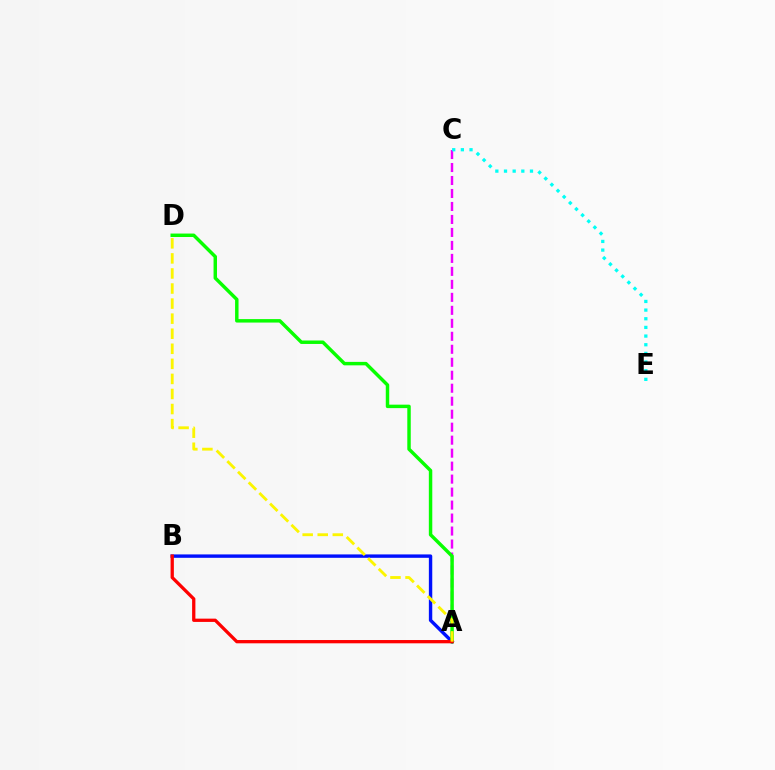{('A', 'C'): [{'color': '#ee00ff', 'line_style': 'dashed', 'thickness': 1.76}], ('A', 'B'): [{'color': '#0010ff', 'line_style': 'solid', 'thickness': 2.44}, {'color': '#ff0000', 'line_style': 'solid', 'thickness': 2.36}], ('C', 'E'): [{'color': '#00fff6', 'line_style': 'dotted', 'thickness': 2.35}], ('A', 'D'): [{'color': '#08ff00', 'line_style': 'solid', 'thickness': 2.49}, {'color': '#fcf500', 'line_style': 'dashed', 'thickness': 2.05}]}